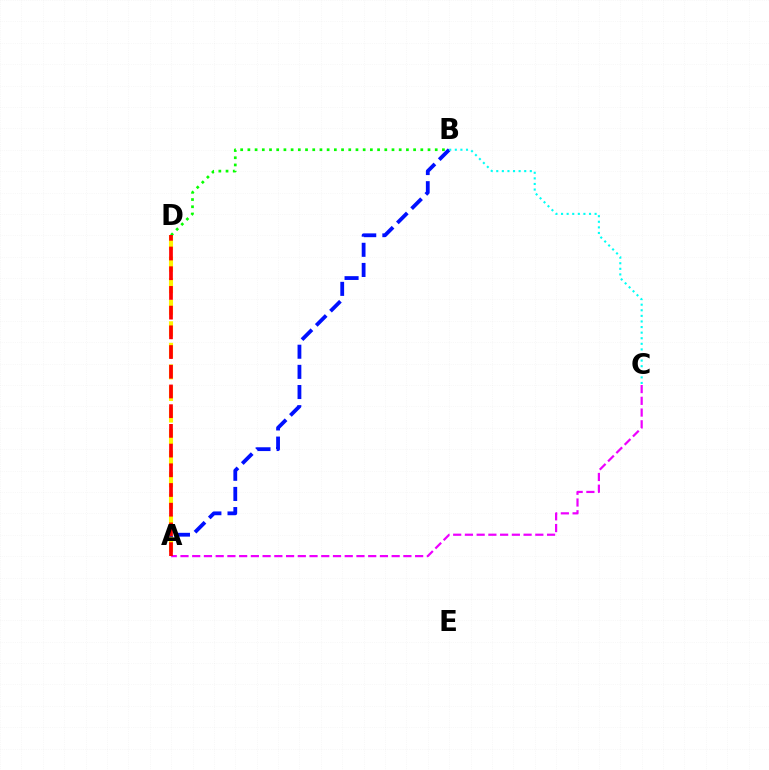{('A', 'B'): [{'color': '#0010ff', 'line_style': 'dashed', 'thickness': 2.74}], ('A', 'D'): [{'color': '#fcf500', 'line_style': 'dashed', 'thickness': 2.93}, {'color': '#ff0000', 'line_style': 'dashed', 'thickness': 2.68}], ('A', 'C'): [{'color': '#ee00ff', 'line_style': 'dashed', 'thickness': 1.59}], ('B', 'C'): [{'color': '#00fff6', 'line_style': 'dotted', 'thickness': 1.52}], ('B', 'D'): [{'color': '#08ff00', 'line_style': 'dotted', 'thickness': 1.96}]}